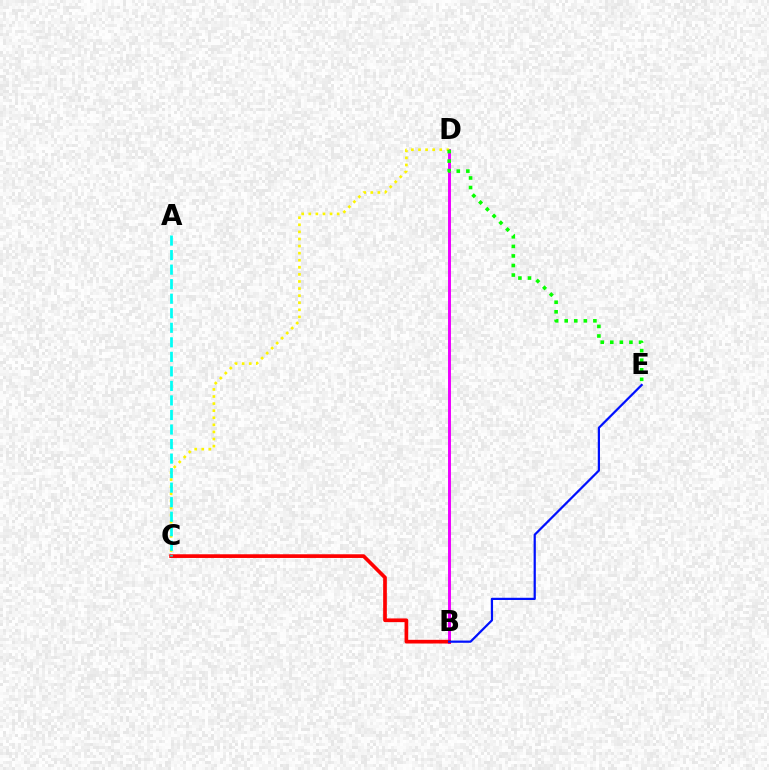{('B', 'D'): [{'color': '#ee00ff', 'line_style': 'solid', 'thickness': 2.12}], ('B', 'C'): [{'color': '#ff0000', 'line_style': 'solid', 'thickness': 2.66}], ('C', 'D'): [{'color': '#fcf500', 'line_style': 'dotted', 'thickness': 1.93}], ('B', 'E'): [{'color': '#0010ff', 'line_style': 'solid', 'thickness': 1.6}], ('D', 'E'): [{'color': '#08ff00', 'line_style': 'dotted', 'thickness': 2.6}], ('A', 'C'): [{'color': '#00fff6', 'line_style': 'dashed', 'thickness': 1.97}]}